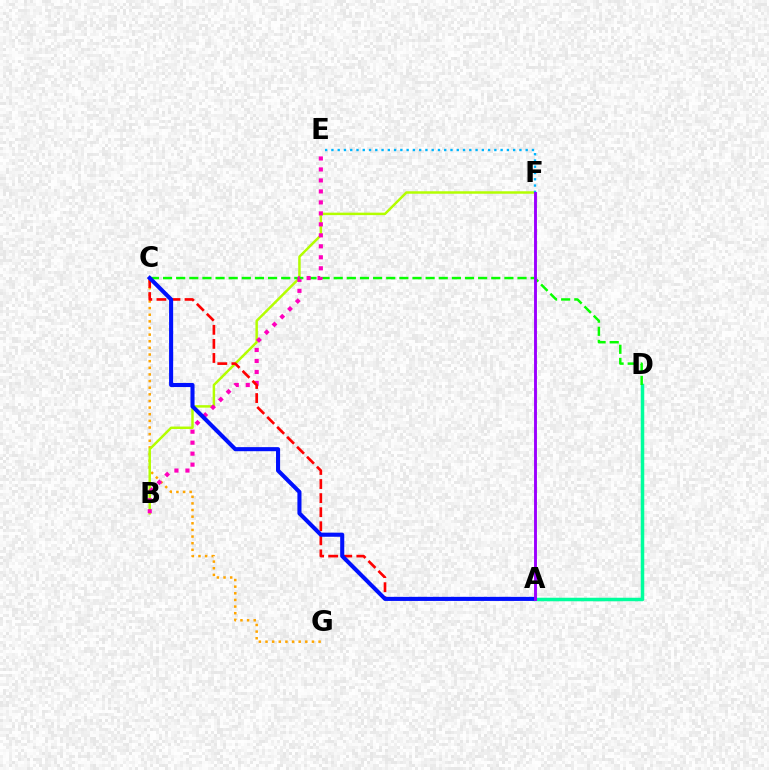{('C', 'G'): [{'color': '#ffa500', 'line_style': 'dotted', 'thickness': 1.8}], ('B', 'F'): [{'color': '#b3ff00', 'line_style': 'solid', 'thickness': 1.78}], ('E', 'F'): [{'color': '#00b5ff', 'line_style': 'dotted', 'thickness': 1.7}], ('A', 'D'): [{'color': '#00ff9d', 'line_style': 'solid', 'thickness': 2.52}], ('C', 'D'): [{'color': '#08ff00', 'line_style': 'dashed', 'thickness': 1.78}], ('B', 'E'): [{'color': '#ff00bd', 'line_style': 'dotted', 'thickness': 2.98}], ('A', 'C'): [{'color': '#ff0000', 'line_style': 'dashed', 'thickness': 1.91}, {'color': '#0010ff', 'line_style': 'solid', 'thickness': 2.93}], ('A', 'F'): [{'color': '#9b00ff', 'line_style': 'solid', 'thickness': 2.09}]}